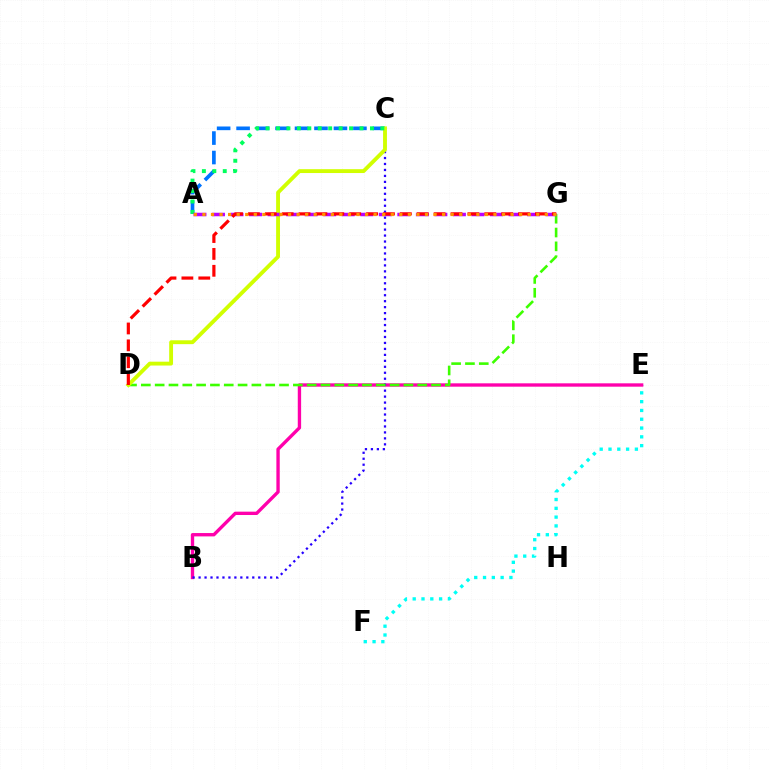{('E', 'F'): [{'color': '#00fff6', 'line_style': 'dotted', 'thickness': 2.39}], ('A', 'C'): [{'color': '#0074ff', 'line_style': 'dashed', 'thickness': 2.65}, {'color': '#00ff5c', 'line_style': 'dotted', 'thickness': 2.84}], ('B', 'E'): [{'color': '#ff00ac', 'line_style': 'solid', 'thickness': 2.41}], ('B', 'C'): [{'color': '#2500ff', 'line_style': 'dotted', 'thickness': 1.62}], ('D', 'G'): [{'color': '#3dff00', 'line_style': 'dashed', 'thickness': 1.88}, {'color': '#ff0000', 'line_style': 'dashed', 'thickness': 2.29}], ('C', 'D'): [{'color': '#d1ff00', 'line_style': 'solid', 'thickness': 2.78}], ('A', 'G'): [{'color': '#b900ff', 'line_style': 'dashed', 'thickness': 2.52}, {'color': '#ff9400', 'line_style': 'dotted', 'thickness': 2.33}]}